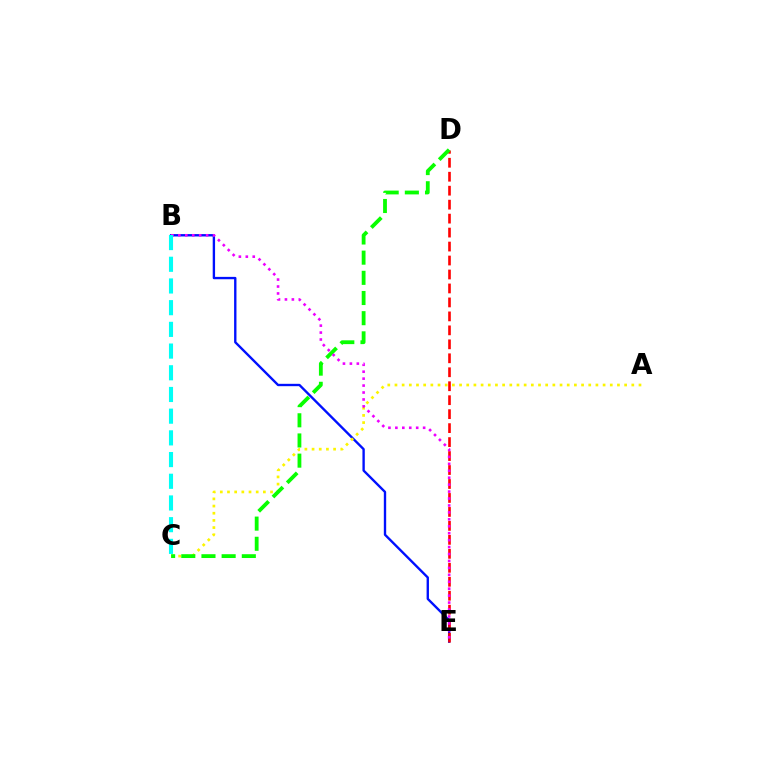{('B', 'E'): [{'color': '#0010ff', 'line_style': 'solid', 'thickness': 1.7}, {'color': '#ee00ff', 'line_style': 'dotted', 'thickness': 1.88}], ('A', 'C'): [{'color': '#fcf500', 'line_style': 'dotted', 'thickness': 1.95}], ('D', 'E'): [{'color': '#ff0000', 'line_style': 'dashed', 'thickness': 1.9}], ('C', 'D'): [{'color': '#08ff00', 'line_style': 'dashed', 'thickness': 2.74}], ('B', 'C'): [{'color': '#00fff6', 'line_style': 'dashed', 'thickness': 2.95}]}